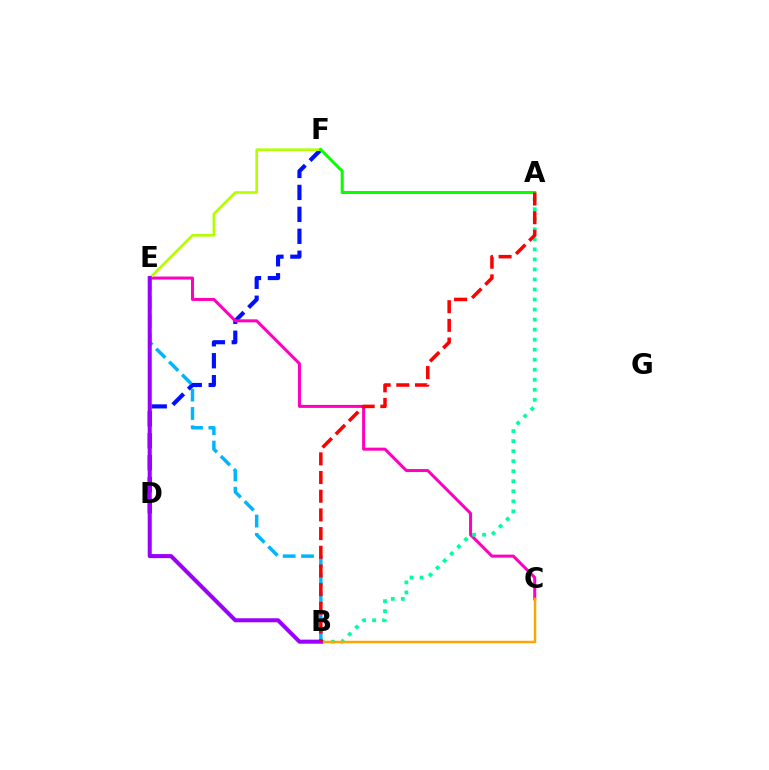{('D', 'F'): [{'color': '#0010ff', 'line_style': 'dashed', 'thickness': 2.98}], ('C', 'E'): [{'color': '#ff00bd', 'line_style': 'solid', 'thickness': 2.17}], ('E', 'F'): [{'color': '#b3ff00', 'line_style': 'solid', 'thickness': 1.91}], ('A', 'F'): [{'color': '#08ff00', 'line_style': 'solid', 'thickness': 2.2}], ('B', 'E'): [{'color': '#00b5ff', 'line_style': 'dashed', 'thickness': 2.49}, {'color': '#9b00ff', 'line_style': 'solid', 'thickness': 2.9}], ('A', 'B'): [{'color': '#00ff9d', 'line_style': 'dotted', 'thickness': 2.73}, {'color': '#ff0000', 'line_style': 'dashed', 'thickness': 2.54}], ('B', 'C'): [{'color': '#ffa500', 'line_style': 'solid', 'thickness': 1.78}]}